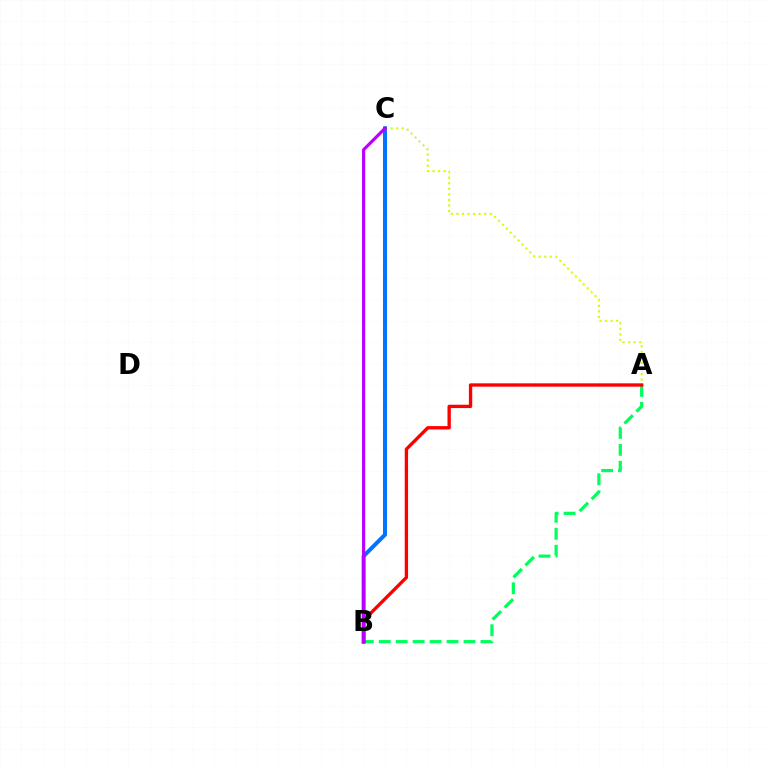{('A', 'B'): [{'color': '#00ff5c', 'line_style': 'dashed', 'thickness': 2.3}, {'color': '#ff0000', 'line_style': 'solid', 'thickness': 2.4}], ('A', 'C'): [{'color': '#d1ff00', 'line_style': 'dotted', 'thickness': 1.51}], ('B', 'C'): [{'color': '#0074ff', 'line_style': 'solid', 'thickness': 2.87}, {'color': '#b900ff', 'line_style': 'solid', 'thickness': 2.26}]}